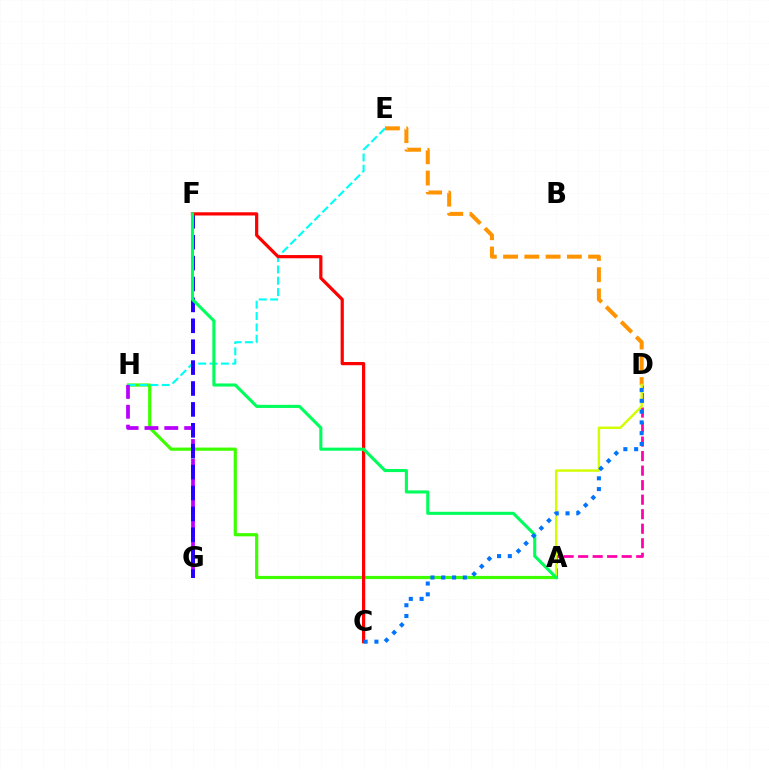{('A', 'H'): [{'color': '#3dff00', 'line_style': 'solid', 'thickness': 2.3}], ('A', 'D'): [{'color': '#ff00ac', 'line_style': 'dashed', 'thickness': 1.97}, {'color': '#d1ff00', 'line_style': 'solid', 'thickness': 1.74}], ('D', 'E'): [{'color': '#ff9400', 'line_style': 'dashed', 'thickness': 2.89}], ('E', 'H'): [{'color': '#00fff6', 'line_style': 'dashed', 'thickness': 1.54}], ('G', 'H'): [{'color': '#b900ff', 'line_style': 'dashed', 'thickness': 2.7}], ('F', 'G'): [{'color': '#2500ff', 'line_style': 'dashed', 'thickness': 2.84}], ('C', 'F'): [{'color': '#ff0000', 'line_style': 'solid', 'thickness': 2.31}], ('A', 'F'): [{'color': '#00ff5c', 'line_style': 'solid', 'thickness': 2.23}], ('C', 'D'): [{'color': '#0074ff', 'line_style': 'dotted', 'thickness': 2.93}]}